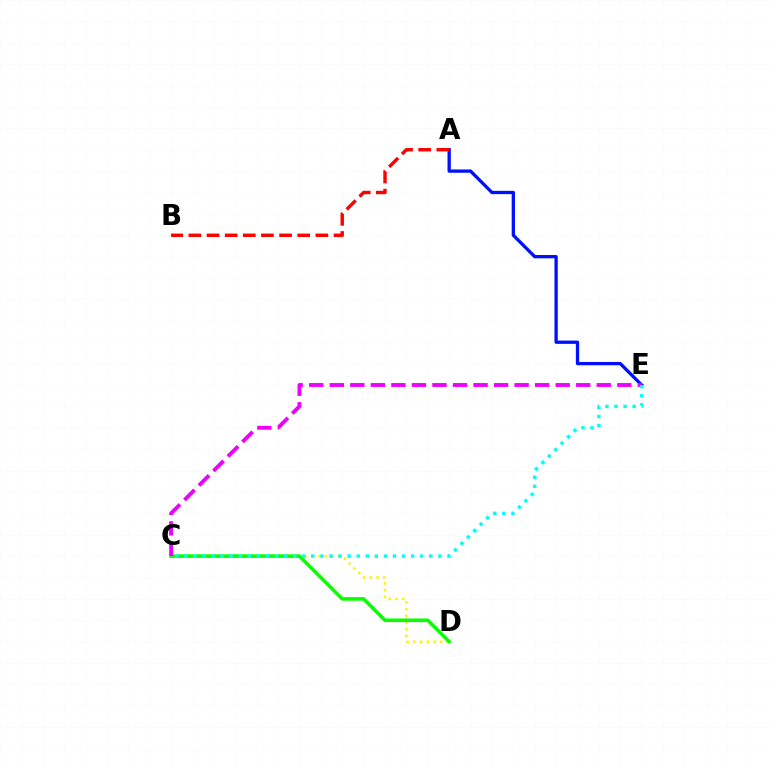{('A', 'E'): [{'color': '#0010ff', 'line_style': 'solid', 'thickness': 2.37}], ('C', 'D'): [{'color': '#fcf500', 'line_style': 'dotted', 'thickness': 1.83}, {'color': '#08ff00', 'line_style': 'solid', 'thickness': 2.57}], ('C', 'E'): [{'color': '#ee00ff', 'line_style': 'dashed', 'thickness': 2.79}, {'color': '#00fff6', 'line_style': 'dotted', 'thickness': 2.47}], ('A', 'B'): [{'color': '#ff0000', 'line_style': 'dashed', 'thickness': 2.47}]}